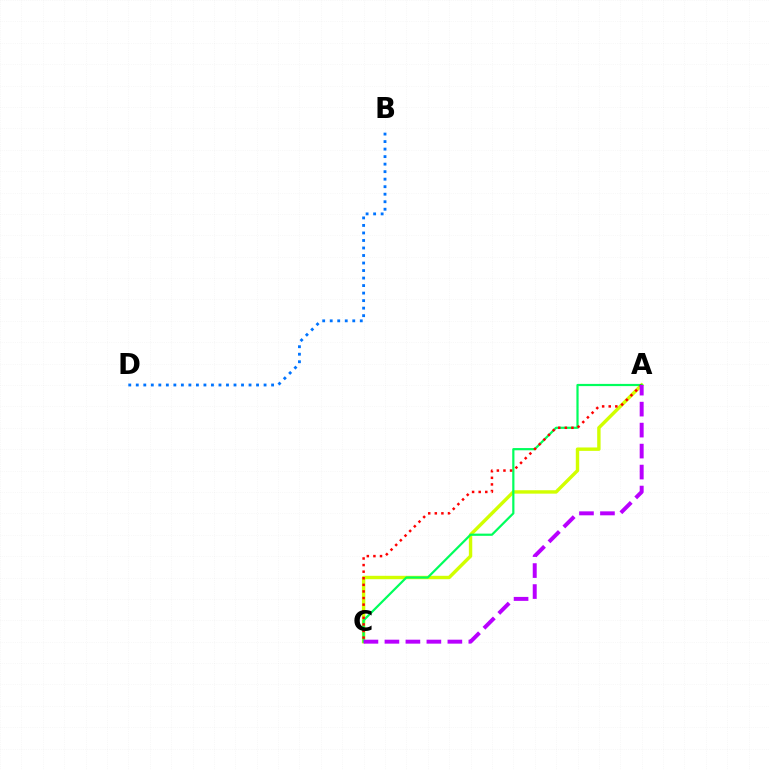{('A', 'C'): [{'color': '#d1ff00', 'line_style': 'solid', 'thickness': 2.45}, {'color': '#00ff5c', 'line_style': 'solid', 'thickness': 1.59}, {'color': '#ff0000', 'line_style': 'dotted', 'thickness': 1.79}, {'color': '#b900ff', 'line_style': 'dashed', 'thickness': 2.85}], ('B', 'D'): [{'color': '#0074ff', 'line_style': 'dotted', 'thickness': 2.04}]}